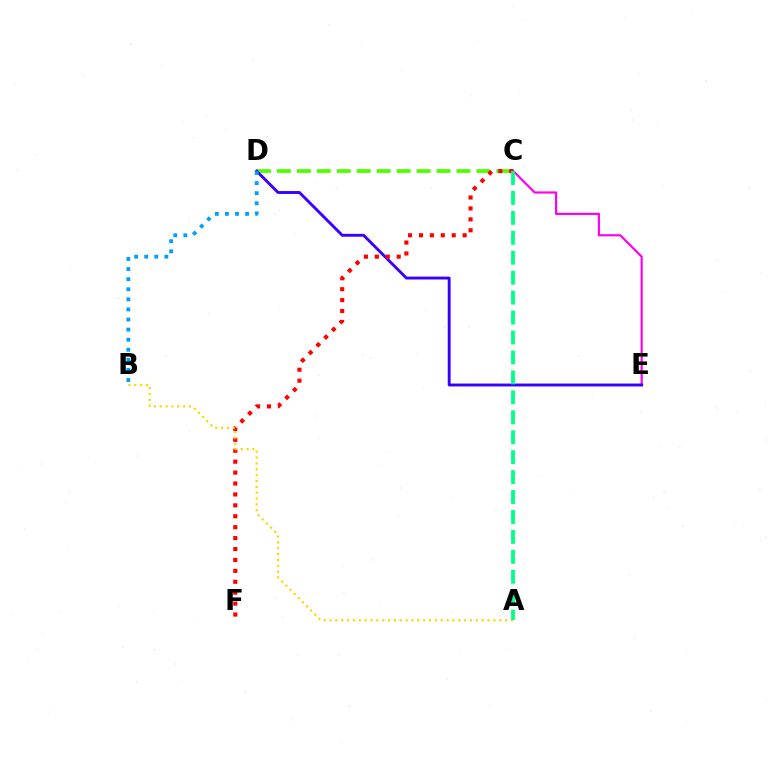{('C', 'E'): [{'color': '#ff00ed', 'line_style': 'solid', 'thickness': 1.57}], ('C', 'D'): [{'color': '#4fff00', 'line_style': 'dashed', 'thickness': 2.71}], ('D', 'E'): [{'color': '#3700ff', 'line_style': 'solid', 'thickness': 2.08}], ('C', 'F'): [{'color': '#ff0000', 'line_style': 'dotted', 'thickness': 2.97}], ('A', 'B'): [{'color': '#ffd500', 'line_style': 'dotted', 'thickness': 1.59}], ('B', 'D'): [{'color': '#009eff', 'line_style': 'dotted', 'thickness': 2.74}], ('A', 'C'): [{'color': '#00ff86', 'line_style': 'dashed', 'thickness': 2.71}]}